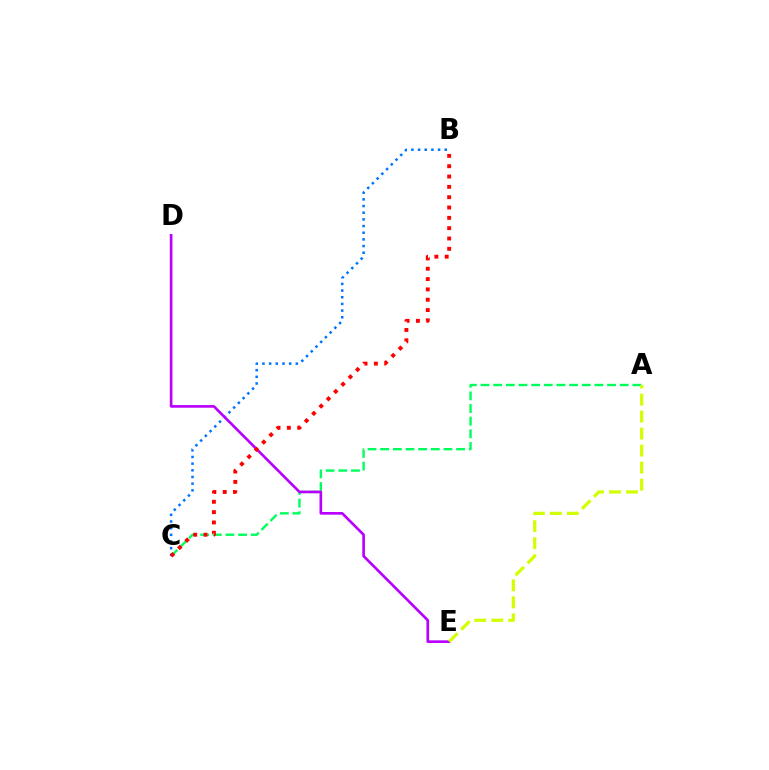{('A', 'C'): [{'color': '#00ff5c', 'line_style': 'dashed', 'thickness': 1.72}], ('B', 'C'): [{'color': '#0074ff', 'line_style': 'dotted', 'thickness': 1.81}, {'color': '#ff0000', 'line_style': 'dotted', 'thickness': 2.81}], ('D', 'E'): [{'color': '#b900ff', 'line_style': 'solid', 'thickness': 1.91}], ('A', 'E'): [{'color': '#d1ff00', 'line_style': 'dashed', 'thickness': 2.31}]}